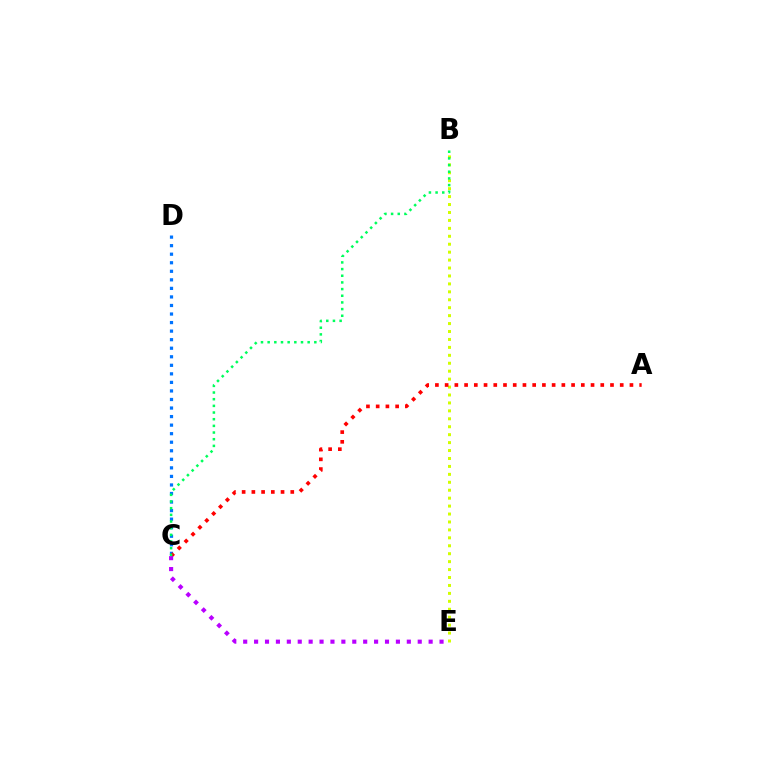{('B', 'E'): [{'color': '#d1ff00', 'line_style': 'dotted', 'thickness': 2.16}], ('C', 'D'): [{'color': '#0074ff', 'line_style': 'dotted', 'thickness': 2.32}], ('A', 'C'): [{'color': '#ff0000', 'line_style': 'dotted', 'thickness': 2.64}], ('C', 'E'): [{'color': '#b900ff', 'line_style': 'dotted', 'thickness': 2.96}], ('B', 'C'): [{'color': '#00ff5c', 'line_style': 'dotted', 'thickness': 1.81}]}